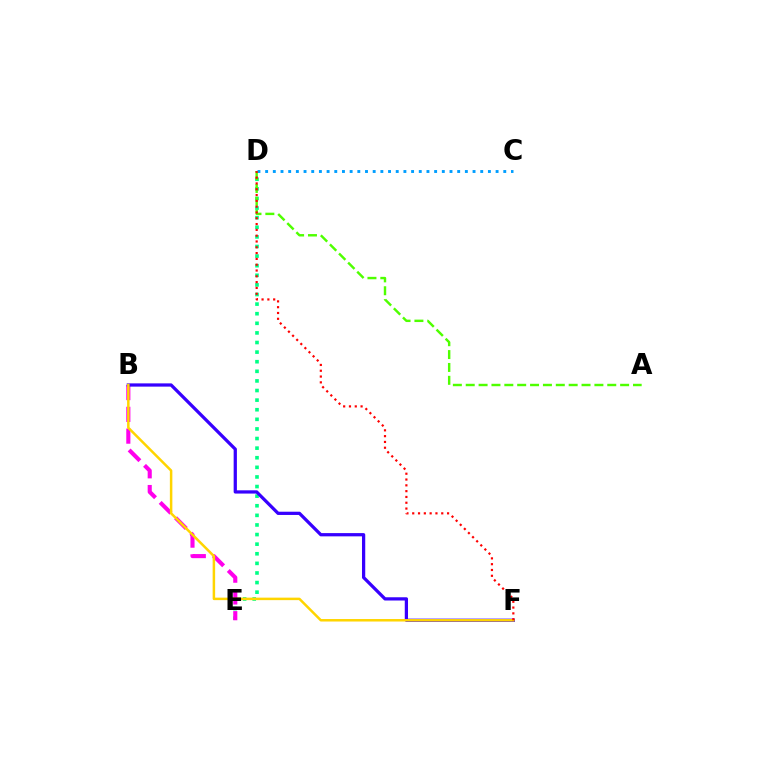{('D', 'E'): [{'color': '#00ff86', 'line_style': 'dotted', 'thickness': 2.61}], ('B', 'E'): [{'color': '#ff00ed', 'line_style': 'dashed', 'thickness': 2.96}], ('A', 'D'): [{'color': '#4fff00', 'line_style': 'dashed', 'thickness': 1.75}], ('B', 'F'): [{'color': '#3700ff', 'line_style': 'solid', 'thickness': 2.34}, {'color': '#ffd500', 'line_style': 'solid', 'thickness': 1.8}], ('C', 'D'): [{'color': '#009eff', 'line_style': 'dotted', 'thickness': 2.09}], ('D', 'F'): [{'color': '#ff0000', 'line_style': 'dotted', 'thickness': 1.58}]}